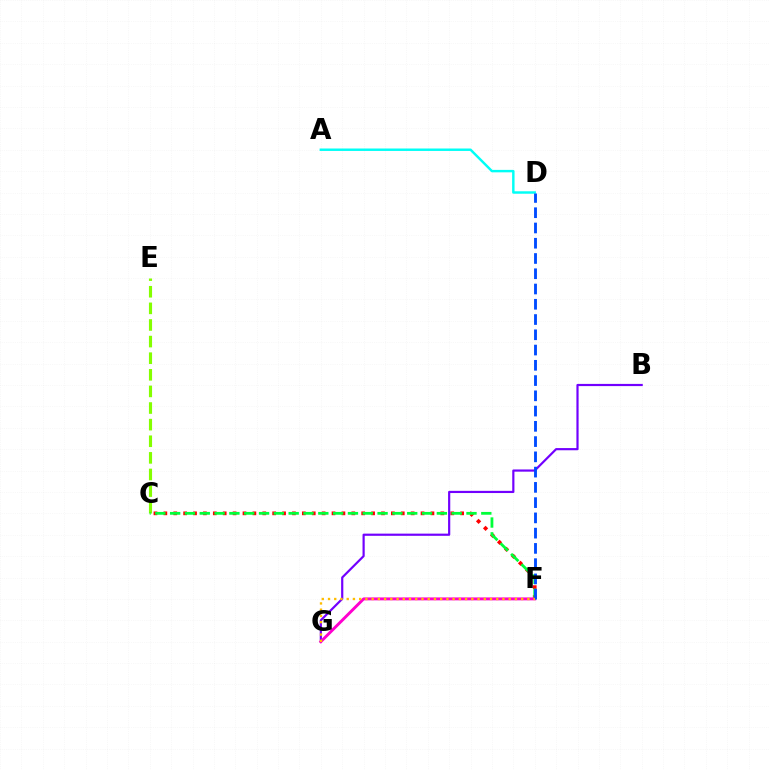{('C', 'F'): [{'color': '#ff0000', 'line_style': 'dotted', 'thickness': 2.69}, {'color': '#00ff39', 'line_style': 'dashed', 'thickness': 2.01}], ('A', 'D'): [{'color': '#00fff6', 'line_style': 'solid', 'thickness': 1.76}], ('B', 'G'): [{'color': '#7200ff', 'line_style': 'solid', 'thickness': 1.57}], ('C', 'E'): [{'color': '#84ff00', 'line_style': 'dashed', 'thickness': 2.26}], ('F', 'G'): [{'color': '#ff00cf', 'line_style': 'solid', 'thickness': 2.11}, {'color': '#ffbd00', 'line_style': 'dotted', 'thickness': 1.69}], ('D', 'F'): [{'color': '#004bff', 'line_style': 'dashed', 'thickness': 2.07}]}